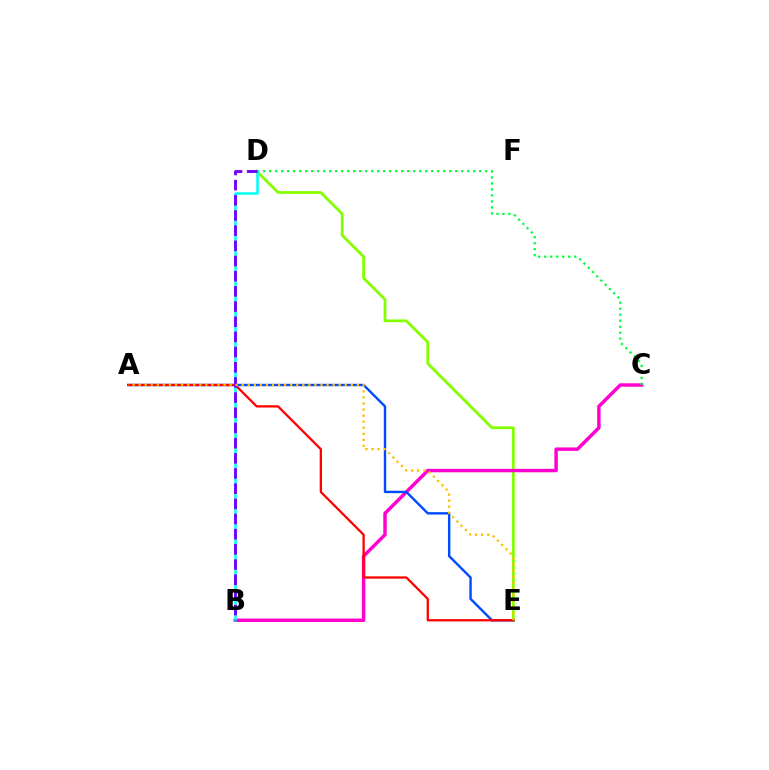{('D', 'E'): [{'color': '#84ff00', 'line_style': 'solid', 'thickness': 2.01}], ('B', 'C'): [{'color': '#ff00cf', 'line_style': 'solid', 'thickness': 2.49}], ('C', 'D'): [{'color': '#00ff39', 'line_style': 'dotted', 'thickness': 1.63}], ('B', 'D'): [{'color': '#00fff6', 'line_style': 'solid', 'thickness': 1.81}, {'color': '#7200ff', 'line_style': 'dashed', 'thickness': 2.06}], ('A', 'E'): [{'color': '#004bff', 'line_style': 'solid', 'thickness': 1.73}, {'color': '#ff0000', 'line_style': 'solid', 'thickness': 1.64}, {'color': '#ffbd00', 'line_style': 'dotted', 'thickness': 1.65}]}